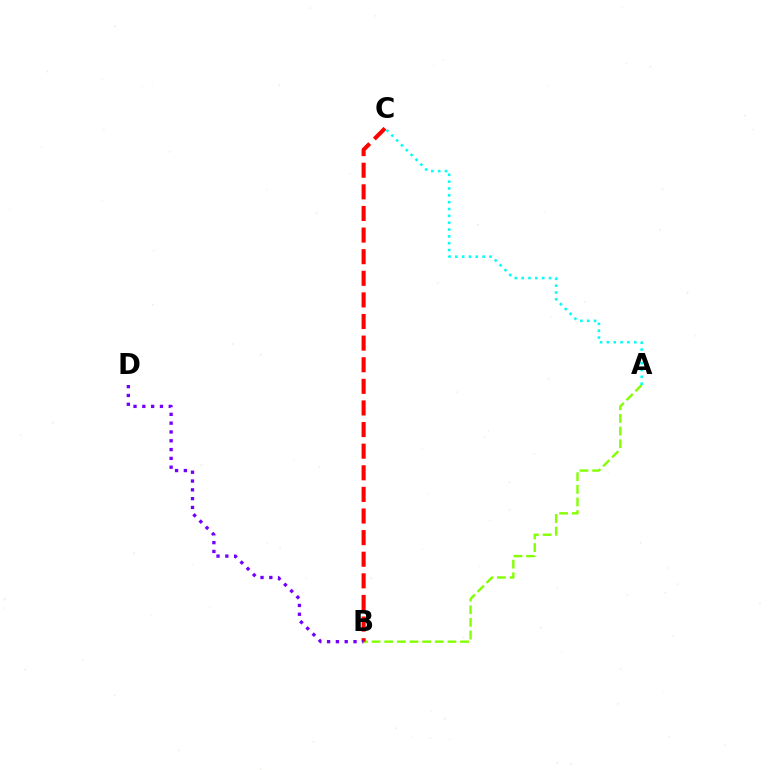{('A', 'B'): [{'color': '#84ff00', 'line_style': 'dashed', 'thickness': 1.72}], ('B', 'C'): [{'color': '#ff0000', 'line_style': 'dashed', 'thickness': 2.94}], ('B', 'D'): [{'color': '#7200ff', 'line_style': 'dotted', 'thickness': 2.39}], ('A', 'C'): [{'color': '#00fff6', 'line_style': 'dotted', 'thickness': 1.86}]}